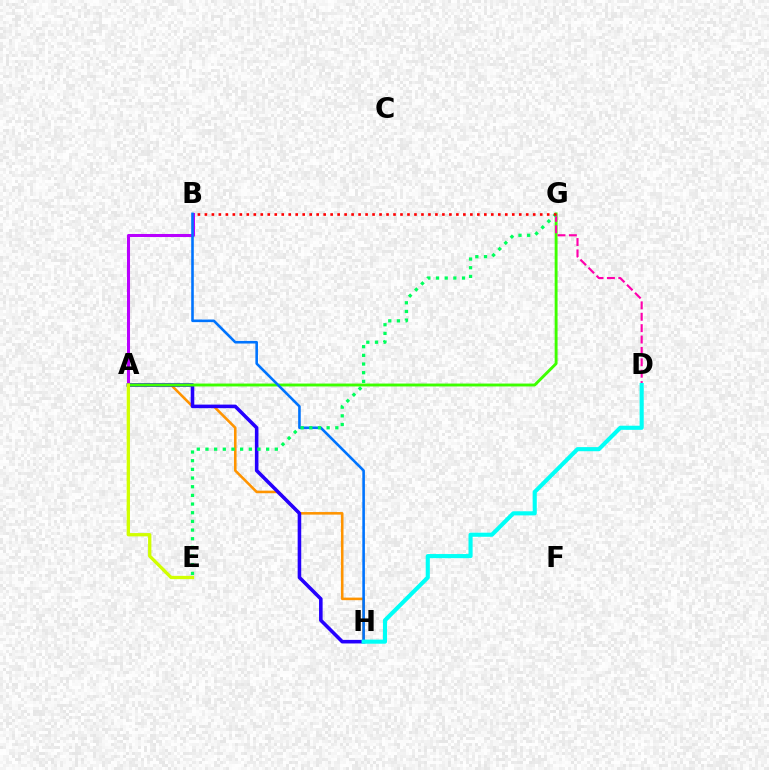{('A', 'H'): [{'color': '#ff9400', 'line_style': 'solid', 'thickness': 1.85}, {'color': '#2500ff', 'line_style': 'solid', 'thickness': 2.57}], ('A', 'B'): [{'color': '#b900ff', 'line_style': 'solid', 'thickness': 2.19}], ('A', 'G'): [{'color': '#3dff00', 'line_style': 'solid', 'thickness': 2.09}], ('B', 'H'): [{'color': '#0074ff', 'line_style': 'solid', 'thickness': 1.87}], ('D', 'G'): [{'color': '#ff00ac', 'line_style': 'dashed', 'thickness': 1.55}], ('E', 'G'): [{'color': '#00ff5c', 'line_style': 'dotted', 'thickness': 2.36}], ('B', 'G'): [{'color': '#ff0000', 'line_style': 'dotted', 'thickness': 1.9}], ('A', 'E'): [{'color': '#d1ff00', 'line_style': 'solid', 'thickness': 2.38}], ('D', 'H'): [{'color': '#00fff6', 'line_style': 'solid', 'thickness': 2.96}]}